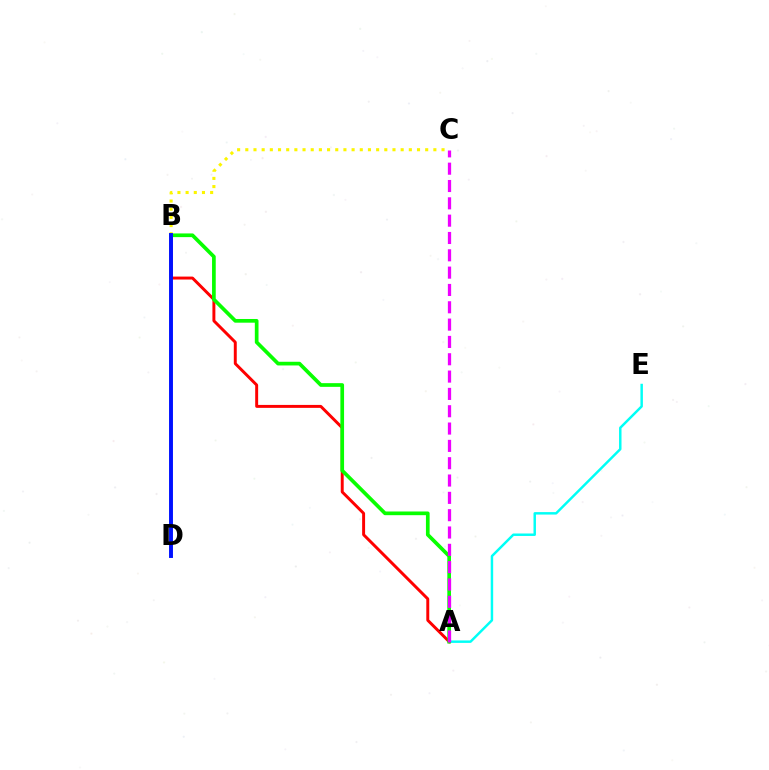{('A', 'B'): [{'color': '#ff0000', 'line_style': 'solid', 'thickness': 2.12}, {'color': '#08ff00', 'line_style': 'solid', 'thickness': 2.66}], ('A', 'E'): [{'color': '#00fff6', 'line_style': 'solid', 'thickness': 1.77}], ('A', 'C'): [{'color': '#ee00ff', 'line_style': 'dashed', 'thickness': 2.35}], ('B', 'C'): [{'color': '#fcf500', 'line_style': 'dotted', 'thickness': 2.22}], ('B', 'D'): [{'color': '#0010ff', 'line_style': 'solid', 'thickness': 2.82}]}